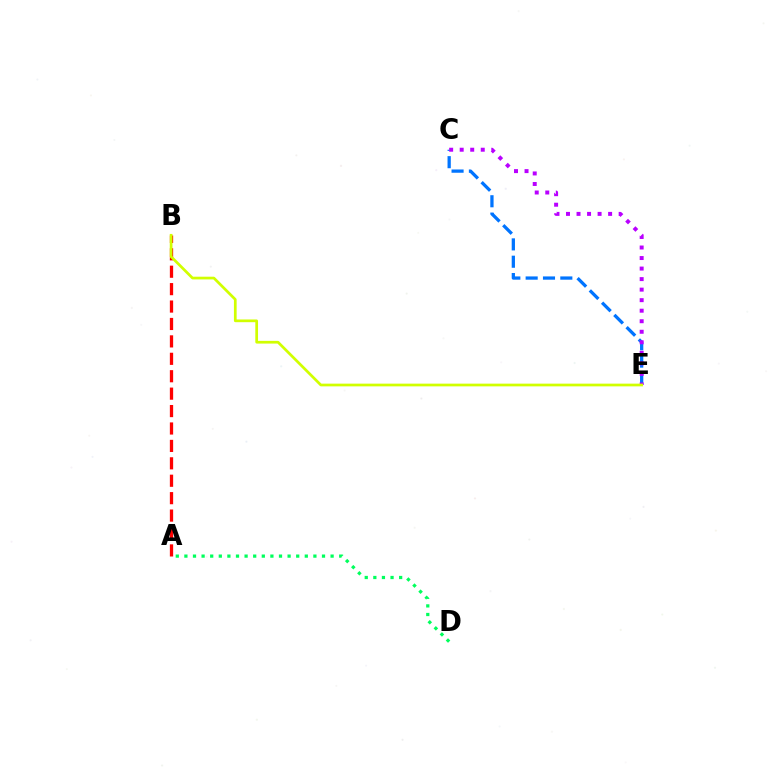{('C', 'E'): [{'color': '#0074ff', 'line_style': 'dashed', 'thickness': 2.35}, {'color': '#b900ff', 'line_style': 'dotted', 'thickness': 2.86}], ('A', 'B'): [{'color': '#ff0000', 'line_style': 'dashed', 'thickness': 2.37}], ('A', 'D'): [{'color': '#00ff5c', 'line_style': 'dotted', 'thickness': 2.34}], ('B', 'E'): [{'color': '#d1ff00', 'line_style': 'solid', 'thickness': 1.95}]}